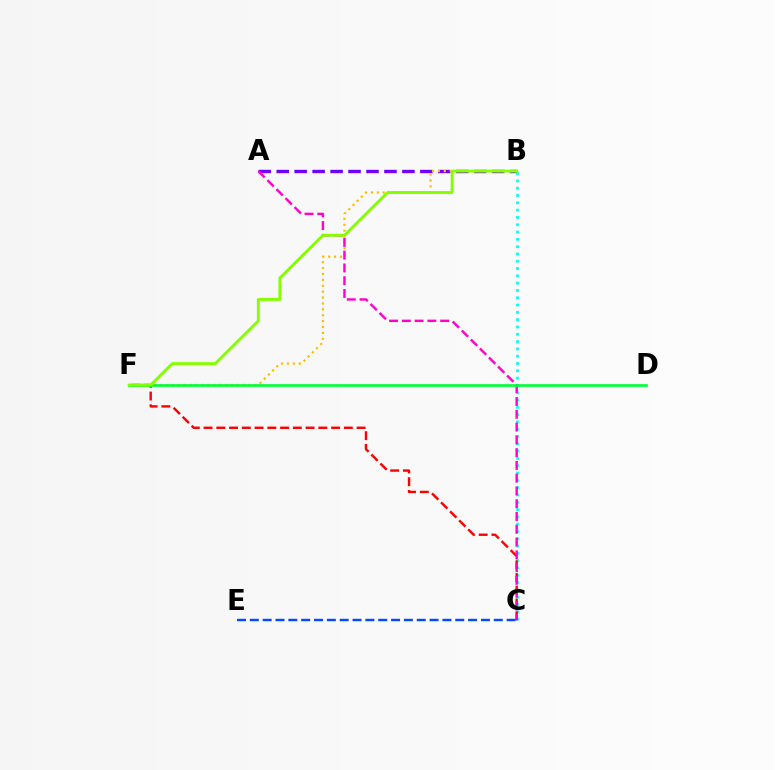{('A', 'B'): [{'color': '#7200ff', 'line_style': 'dashed', 'thickness': 2.44}], ('B', 'F'): [{'color': '#ffbd00', 'line_style': 'dotted', 'thickness': 1.6}, {'color': '#84ff00', 'line_style': 'solid', 'thickness': 2.06}], ('B', 'C'): [{'color': '#00fff6', 'line_style': 'dotted', 'thickness': 1.98}], ('C', 'E'): [{'color': '#004bff', 'line_style': 'dashed', 'thickness': 1.74}], ('C', 'F'): [{'color': '#ff0000', 'line_style': 'dashed', 'thickness': 1.73}], ('A', 'C'): [{'color': '#ff00cf', 'line_style': 'dashed', 'thickness': 1.74}], ('D', 'F'): [{'color': '#00ff39', 'line_style': 'solid', 'thickness': 1.93}]}